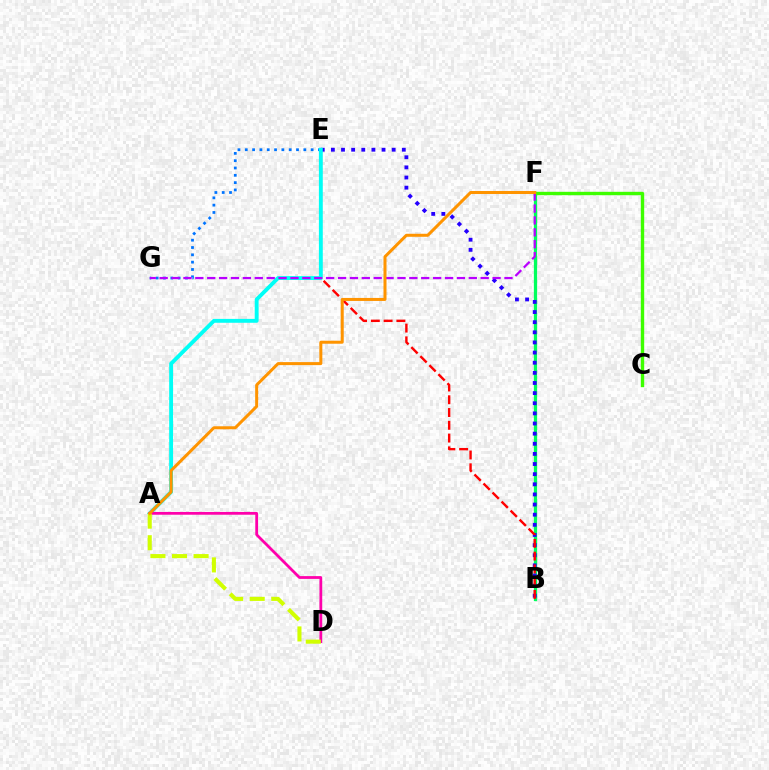{('B', 'F'): [{'color': '#00ff5c', 'line_style': 'solid', 'thickness': 2.35}], ('E', 'G'): [{'color': '#0074ff', 'line_style': 'dotted', 'thickness': 1.99}], ('C', 'F'): [{'color': '#3dff00', 'line_style': 'solid', 'thickness': 2.43}], ('B', 'E'): [{'color': '#2500ff', 'line_style': 'dotted', 'thickness': 2.75}, {'color': '#ff0000', 'line_style': 'dashed', 'thickness': 1.73}], ('A', 'E'): [{'color': '#00fff6', 'line_style': 'solid', 'thickness': 2.79}], ('F', 'G'): [{'color': '#b900ff', 'line_style': 'dashed', 'thickness': 1.62}], ('A', 'D'): [{'color': '#ff00ac', 'line_style': 'solid', 'thickness': 2.0}, {'color': '#d1ff00', 'line_style': 'dashed', 'thickness': 2.93}], ('A', 'F'): [{'color': '#ff9400', 'line_style': 'solid', 'thickness': 2.17}]}